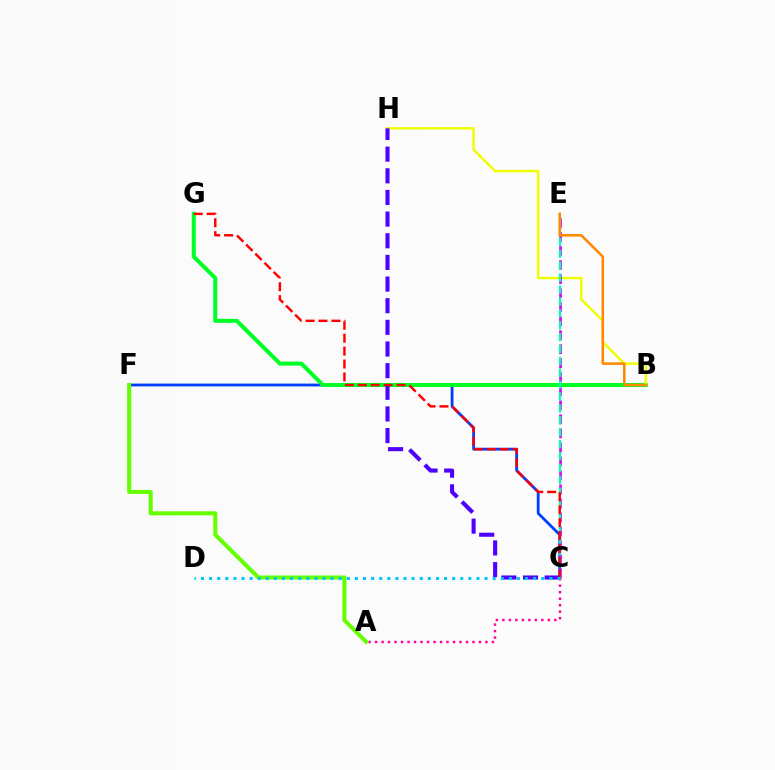{('C', 'F'): [{'color': '#003fff', 'line_style': 'solid', 'thickness': 2.02}], ('B', 'G'): [{'color': '#00ff27', 'line_style': 'solid', 'thickness': 2.9}], ('B', 'H'): [{'color': '#eeff00', 'line_style': 'solid', 'thickness': 1.76}], ('C', 'E'): [{'color': '#d600ff', 'line_style': 'dashed', 'thickness': 1.91}, {'color': '#00ffaf', 'line_style': 'dashed', 'thickness': 1.62}], ('C', 'H'): [{'color': '#4f00ff', 'line_style': 'dashed', 'thickness': 2.94}], ('A', 'C'): [{'color': '#ff00a0', 'line_style': 'dotted', 'thickness': 1.76}], ('B', 'E'): [{'color': '#ff8800', 'line_style': 'solid', 'thickness': 1.82}], ('C', 'G'): [{'color': '#ff0000', 'line_style': 'dashed', 'thickness': 1.76}], ('A', 'F'): [{'color': '#66ff00', 'line_style': 'solid', 'thickness': 2.92}], ('C', 'D'): [{'color': '#00c7ff', 'line_style': 'dotted', 'thickness': 2.2}]}